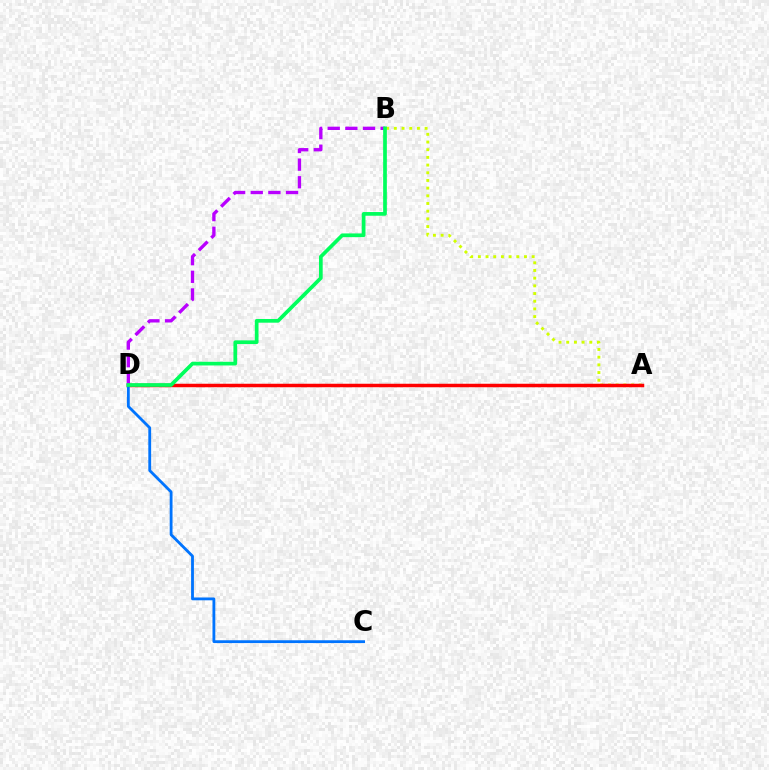{('A', 'B'): [{'color': '#d1ff00', 'line_style': 'dotted', 'thickness': 2.09}], ('A', 'D'): [{'color': '#ff0000', 'line_style': 'solid', 'thickness': 2.51}], ('C', 'D'): [{'color': '#0074ff', 'line_style': 'solid', 'thickness': 2.03}], ('B', 'D'): [{'color': '#b900ff', 'line_style': 'dashed', 'thickness': 2.4}, {'color': '#00ff5c', 'line_style': 'solid', 'thickness': 2.66}]}